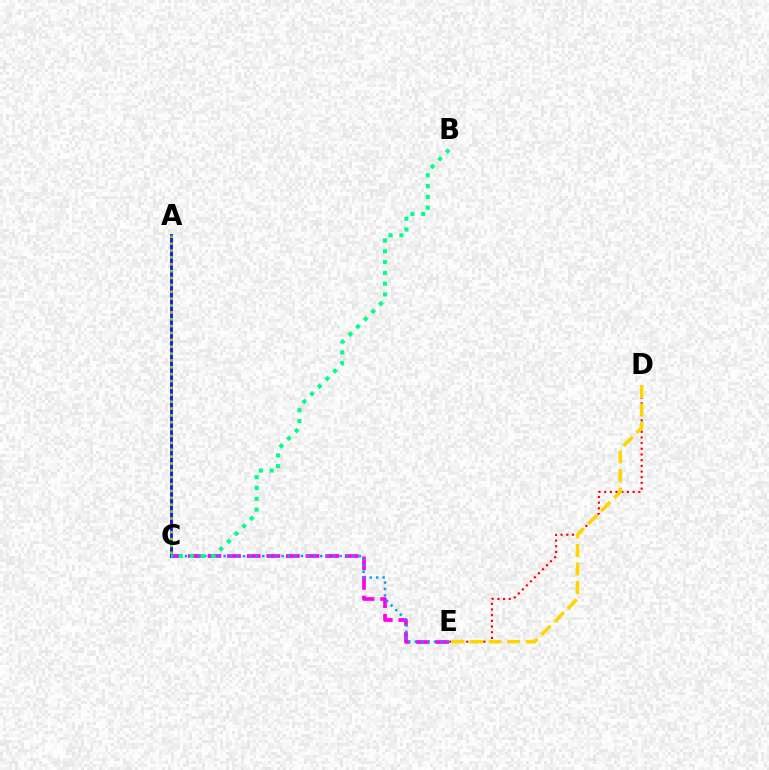{('D', 'E'): [{'color': '#ff0000', 'line_style': 'dotted', 'thickness': 1.54}, {'color': '#ffd500', 'line_style': 'dashed', 'thickness': 2.52}], ('A', 'C'): [{'color': '#3700ff', 'line_style': 'solid', 'thickness': 2.05}, {'color': '#4fff00', 'line_style': 'dotted', 'thickness': 1.87}], ('C', 'E'): [{'color': '#ff00ed', 'line_style': 'dashed', 'thickness': 2.66}, {'color': '#009eff', 'line_style': 'dotted', 'thickness': 1.75}], ('B', 'C'): [{'color': '#00ff86', 'line_style': 'dotted', 'thickness': 2.93}]}